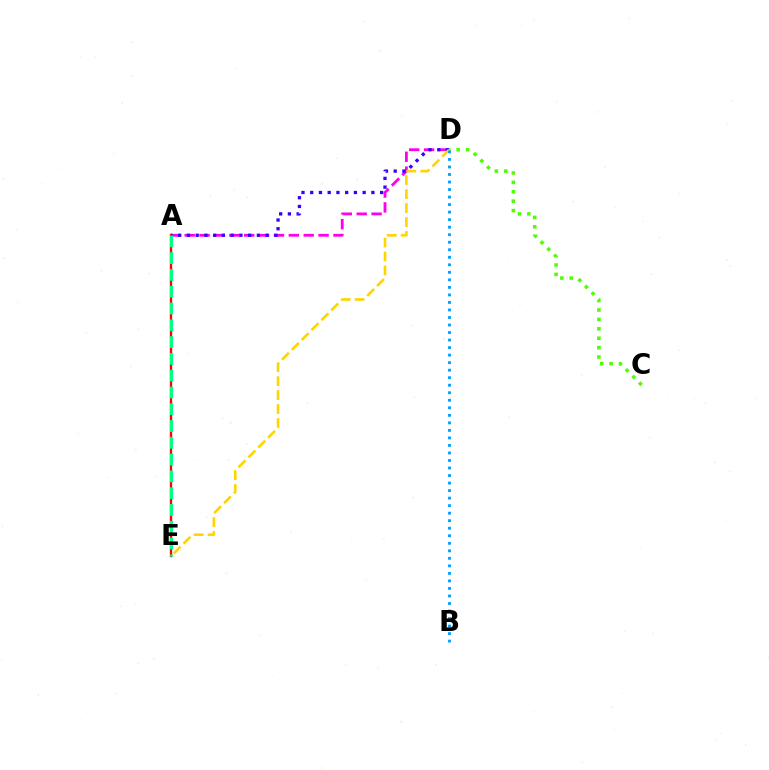{('A', 'E'): [{'color': '#ff0000', 'line_style': 'solid', 'thickness': 1.68}, {'color': '#00ff86', 'line_style': 'dashed', 'thickness': 2.28}], ('A', 'D'): [{'color': '#ff00ed', 'line_style': 'dashed', 'thickness': 2.02}, {'color': '#3700ff', 'line_style': 'dotted', 'thickness': 2.37}], ('D', 'E'): [{'color': '#ffd500', 'line_style': 'dashed', 'thickness': 1.9}], ('C', 'D'): [{'color': '#4fff00', 'line_style': 'dotted', 'thickness': 2.56}], ('B', 'D'): [{'color': '#009eff', 'line_style': 'dotted', 'thickness': 2.04}]}